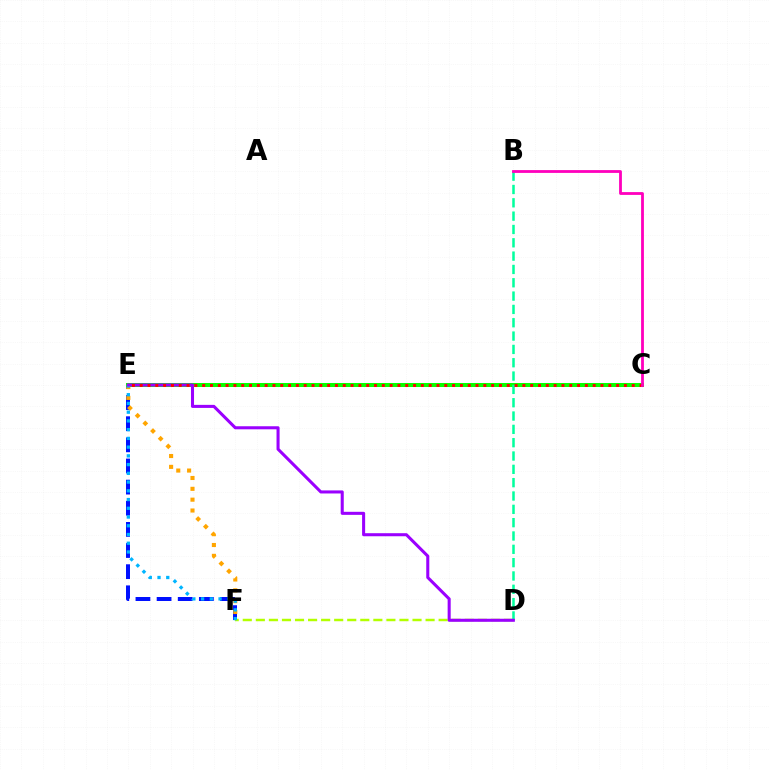{('E', 'F'): [{'color': '#0010ff', 'line_style': 'dashed', 'thickness': 2.87}, {'color': '#ffa500', 'line_style': 'dotted', 'thickness': 2.94}, {'color': '#00b5ff', 'line_style': 'dotted', 'thickness': 2.37}], ('D', 'F'): [{'color': '#b3ff00', 'line_style': 'dashed', 'thickness': 1.77}], ('C', 'E'): [{'color': '#08ff00', 'line_style': 'solid', 'thickness': 2.9}, {'color': '#ff0000', 'line_style': 'dotted', 'thickness': 2.12}], ('B', 'D'): [{'color': '#00ff9d', 'line_style': 'dashed', 'thickness': 1.81}], ('D', 'E'): [{'color': '#9b00ff', 'line_style': 'solid', 'thickness': 2.2}], ('B', 'C'): [{'color': '#ff00bd', 'line_style': 'solid', 'thickness': 2.02}]}